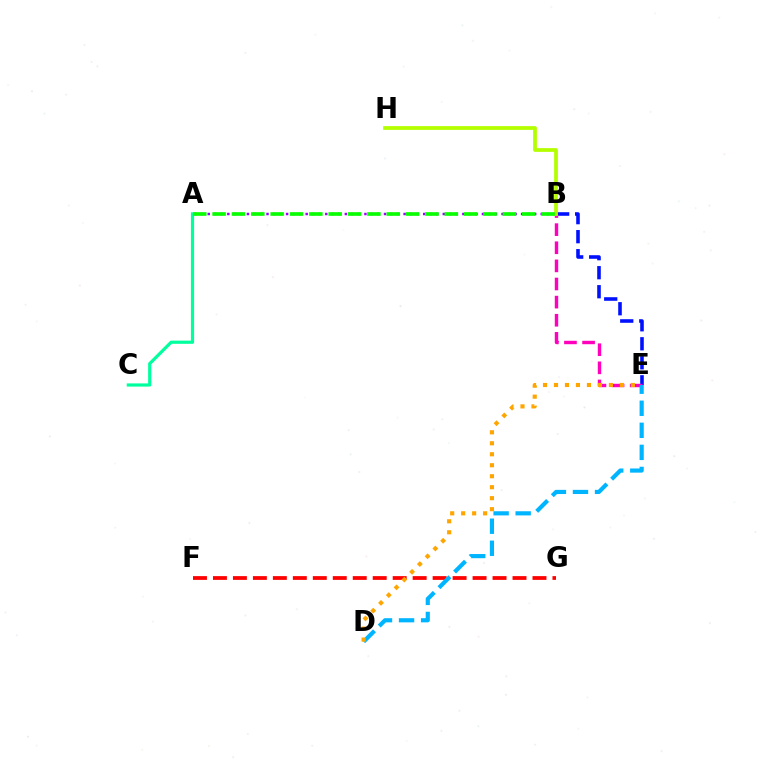{('B', 'E'): [{'color': '#0010ff', 'line_style': 'dashed', 'thickness': 2.58}, {'color': '#ff00bd', 'line_style': 'dashed', 'thickness': 2.46}], ('A', 'B'): [{'color': '#9b00ff', 'line_style': 'dotted', 'thickness': 1.77}, {'color': '#08ff00', 'line_style': 'dashed', 'thickness': 2.63}], ('B', 'H'): [{'color': '#b3ff00', 'line_style': 'solid', 'thickness': 2.7}], ('A', 'C'): [{'color': '#00ff9d', 'line_style': 'solid', 'thickness': 2.29}], ('F', 'G'): [{'color': '#ff0000', 'line_style': 'dashed', 'thickness': 2.71}], ('D', 'E'): [{'color': '#00b5ff', 'line_style': 'dashed', 'thickness': 3.0}, {'color': '#ffa500', 'line_style': 'dotted', 'thickness': 2.98}]}